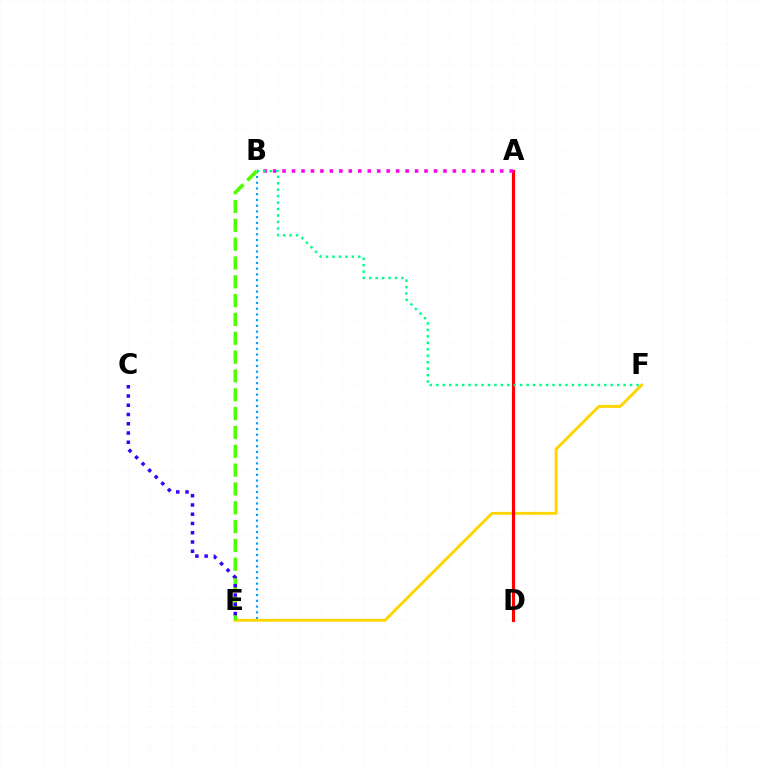{('B', 'E'): [{'color': '#009eff', 'line_style': 'dotted', 'thickness': 1.56}, {'color': '#4fff00', 'line_style': 'dashed', 'thickness': 2.56}], ('E', 'F'): [{'color': '#ffd500', 'line_style': 'solid', 'thickness': 2.09}], ('A', 'D'): [{'color': '#ff0000', 'line_style': 'solid', 'thickness': 2.24}], ('A', 'B'): [{'color': '#ff00ed', 'line_style': 'dotted', 'thickness': 2.57}], ('C', 'E'): [{'color': '#3700ff', 'line_style': 'dotted', 'thickness': 2.51}], ('B', 'F'): [{'color': '#00ff86', 'line_style': 'dotted', 'thickness': 1.76}]}